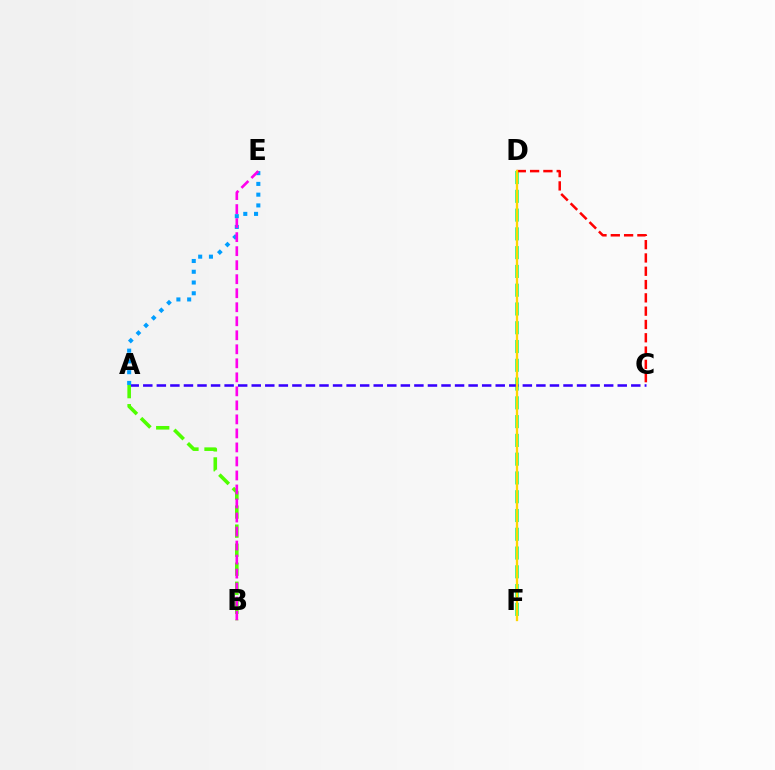{('D', 'F'): [{'color': '#00ff86', 'line_style': 'dashed', 'thickness': 2.55}, {'color': '#ffd500', 'line_style': 'solid', 'thickness': 1.66}], ('C', 'D'): [{'color': '#ff0000', 'line_style': 'dashed', 'thickness': 1.81}], ('A', 'C'): [{'color': '#3700ff', 'line_style': 'dashed', 'thickness': 1.84}], ('A', 'B'): [{'color': '#4fff00', 'line_style': 'dashed', 'thickness': 2.59}], ('A', 'E'): [{'color': '#009eff', 'line_style': 'dotted', 'thickness': 2.92}], ('B', 'E'): [{'color': '#ff00ed', 'line_style': 'dashed', 'thickness': 1.9}]}